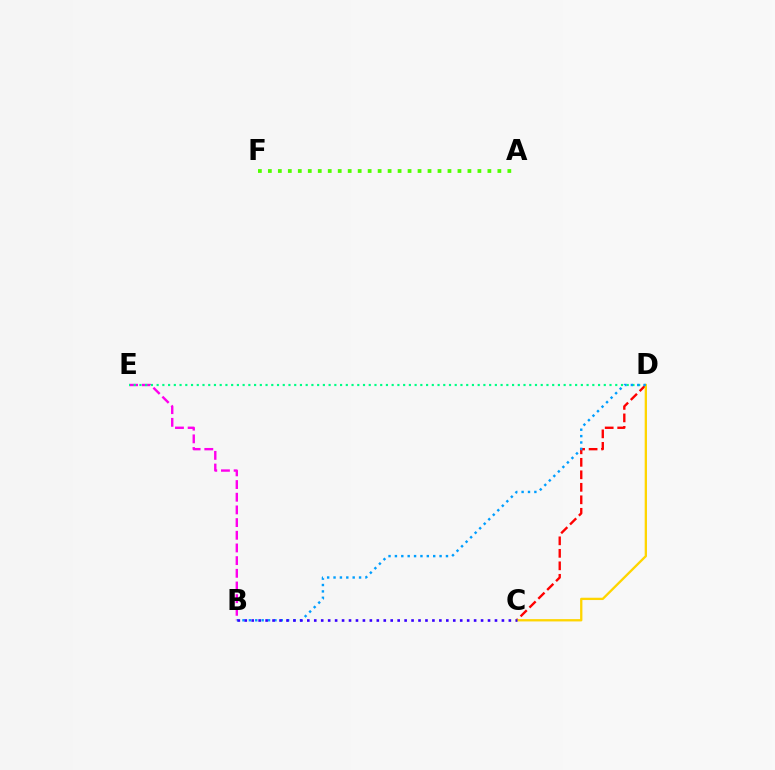{('B', 'E'): [{'color': '#ff00ed', 'line_style': 'dashed', 'thickness': 1.72}], ('C', 'D'): [{'color': '#ff0000', 'line_style': 'dashed', 'thickness': 1.7}, {'color': '#ffd500', 'line_style': 'solid', 'thickness': 1.66}], ('D', 'E'): [{'color': '#00ff86', 'line_style': 'dotted', 'thickness': 1.56}], ('B', 'D'): [{'color': '#009eff', 'line_style': 'dotted', 'thickness': 1.73}], ('A', 'F'): [{'color': '#4fff00', 'line_style': 'dotted', 'thickness': 2.71}], ('B', 'C'): [{'color': '#3700ff', 'line_style': 'dotted', 'thickness': 1.89}]}